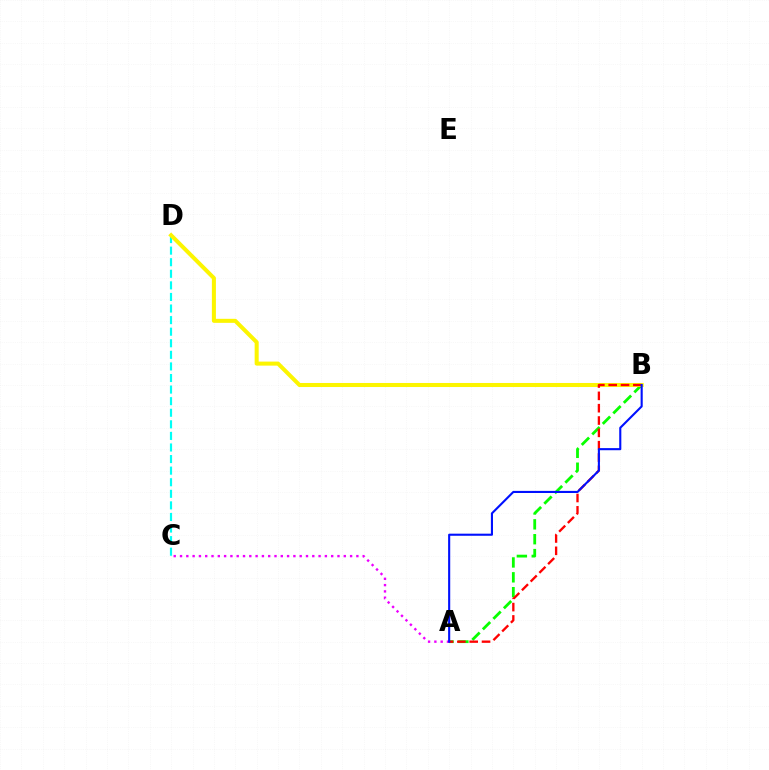{('C', 'D'): [{'color': '#00fff6', 'line_style': 'dashed', 'thickness': 1.57}], ('A', 'B'): [{'color': '#08ff00', 'line_style': 'dashed', 'thickness': 2.02}, {'color': '#ff0000', 'line_style': 'dashed', 'thickness': 1.68}, {'color': '#0010ff', 'line_style': 'solid', 'thickness': 1.51}], ('B', 'D'): [{'color': '#fcf500', 'line_style': 'solid', 'thickness': 2.9}], ('A', 'C'): [{'color': '#ee00ff', 'line_style': 'dotted', 'thickness': 1.71}]}